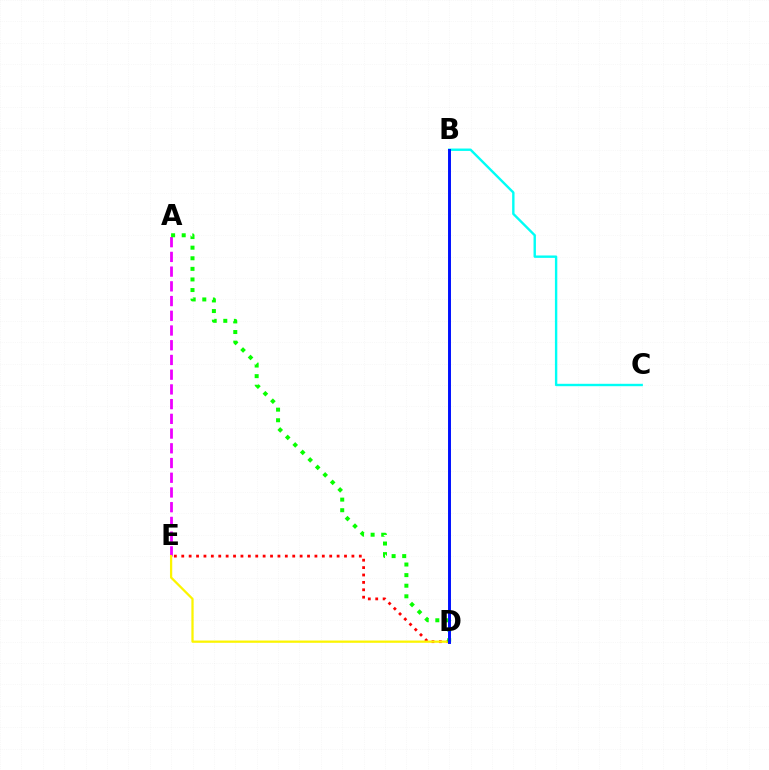{('D', 'E'): [{'color': '#ff0000', 'line_style': 'dotted', 'thickness': 2.01}, {'color': '#fcf500', 'line_style': 'solid', 'thickness': 1.63}], ('A', 'E'): [{'color': '#ee00ff', 'line_style': 'dashed', 'thickness': 2.0}], ('B', 'C'): [{'color': '#00fff6', 'line_style': 'solid', 'thickness': 1.73}], ('A', 'D'): [{'color': '#08ff00', 'line_style': 'dotted', 'thickness': 2.88}], ('B', 'D'): [{'color': '#0010ff', 'line_style': 'solid', 'thickness': 2.12}]}